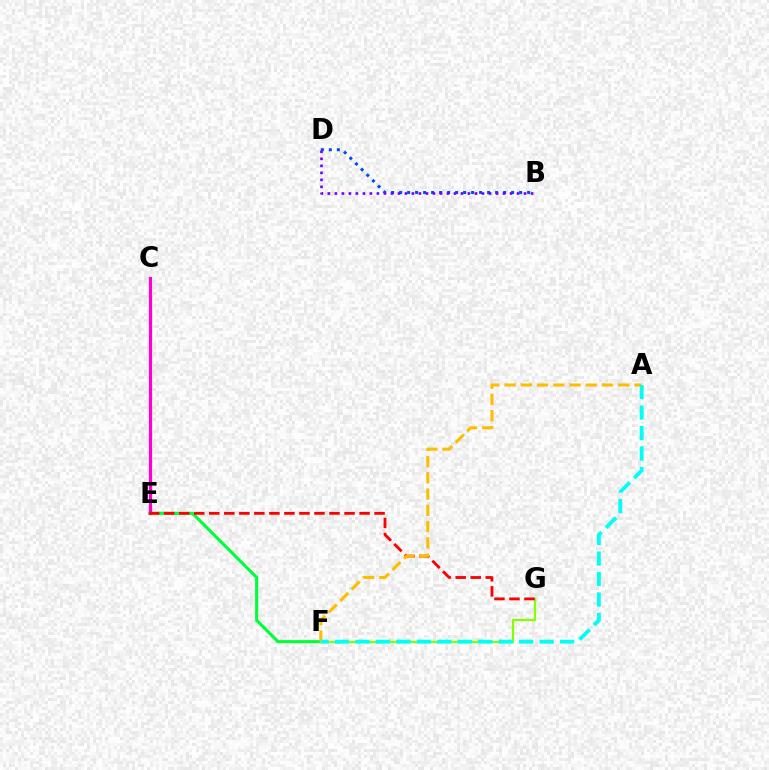{('E', 'F'): [{'color': '#00ff39', 'line_style': 'solid', 'thickness': 2.25}], ('C', 'E'): [{'color': '#ff00cf', 'line_style': 'solid', 'thickness': 2.3}], ('F', 'G'): [{'color': '#84ff00', 'line_style': 'solid', 'thickness': 1.61}], ('E', 'G'): [{'color': '#ff0000', 'line_style': 'dashed', 'thickness': 2.04}], ('A', 'F'): [{'color': '#ffbd00', 'line_style': 'dashed', 'thickness': 2.21}, {'color': '#00fff6', 'line_style': 'dashed', 'thickness': 2.78}], ('B', 'D'): [{'color': '#004bff', 'line_style': 'dotted', 'thickness': 2.17}, {'color': '#7200ff', 'line_style': 'dotted', 'thickness': 1.9}]}